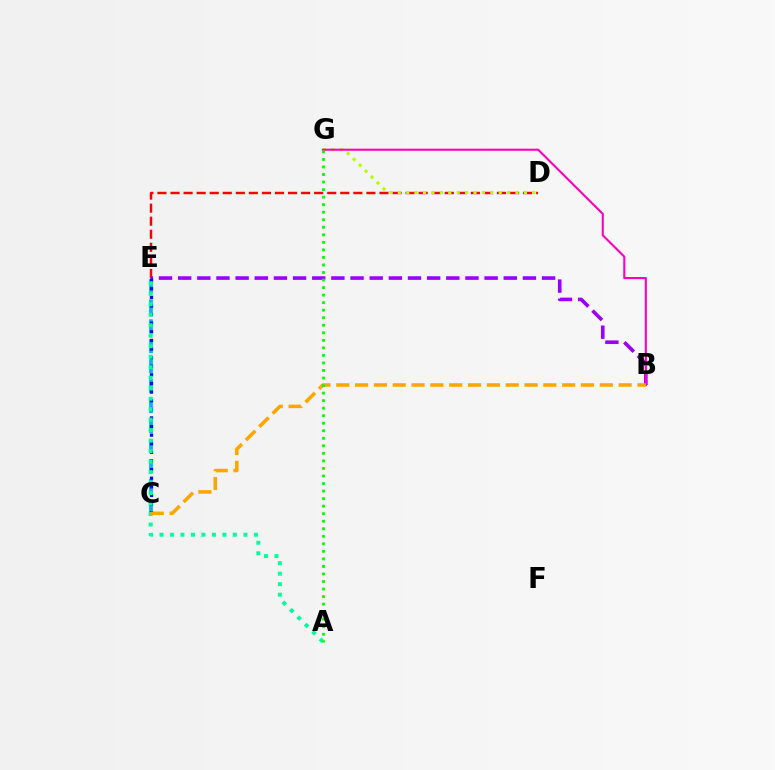{('D', 'E'): [{'color': '#ff0000', 'line_style': 'dashed', 'thickness': 1.77}], ('B', 'E'): [{'color': '#9b00ff', 'line_style': 'dashed', 'thickness': 2.6}], ('C', 'E'): [{'color': '#00b5ff', 'line_style': 'dashed', 'thickness': 2.71}, {'color': '#0010ff', 'line_style': 'dotted', 'thickness': 2.34}], ('D', 'G'): [{'color': '#b3ff00', 'line_style': 'dotted', 'thickness': 2.28}], ('B', 'G'): [{'color': '#ff00bd', 'line_style': 'solid', 'thickness': 1.51}], ('A', 'E'): [{'color': '#00ff9d', 'line_style': 'dotted', 'thickness': 2.85}], ('B', 'C'): [{'color': '#ffa500', 'line_style': 'dashed', 'thickness': 2.56}], ('A', 'G'): [{'color': '#08ff00', 'line_style': 'dotted', 'thickness': 2.05}]}